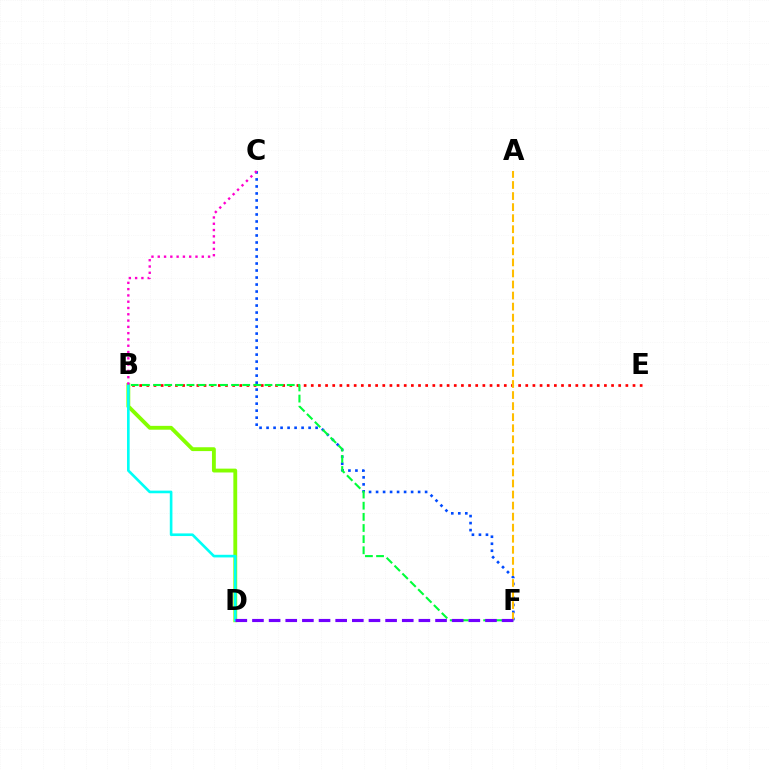{('B', 'E'): [{'color': '#ff0000', 'line_style': 'dotted', 'thickness': 1.94}], ('B', 'D'): [{'color': '#84ff00', 'line_style': 'solid', 'thickness': 2.77}, {'color': '#00fff6', 'line_style': 'solid', 'thickness': 1.9}], ('C', 'F'): [{'color': '#004bff', 'line_style': 'dotted', 'thickness': 1.9}], ('A', 'F'): [{'color': '#ffbd00', 'line_style': 'dashed', 'thickness': 1.5}], ('B', 'F'): [{'color': '#00ff39', 'line_style': 'dashed', 'thickness': 1.51}], ('D', 'F'): [{'color': '#7200ff', 'line_style': 'dashed', 'thickness': 2.26}], ('B', 'C'): [{'color': '#ff00cf', 'line_style': 'dotted', 'thickness': 1.71}]}